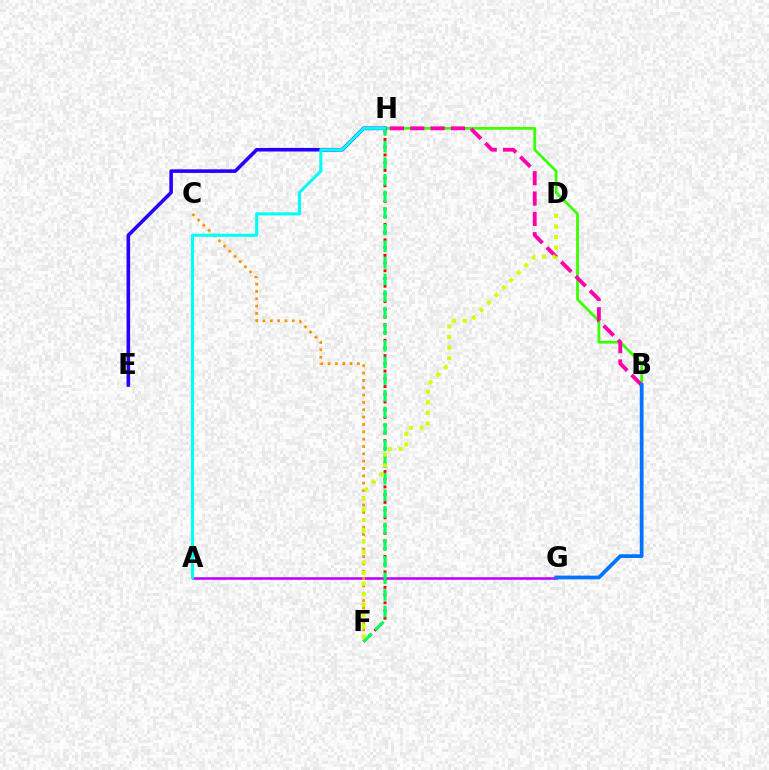{('A', 'G'): [{'color': '#b900ff', 'line_style': 'solid', 'thickness': 1.83}], ('B', 'H'): [{'color': '#3dff00', 'line_style': 'solid', 'thickness': 2.0}, {'color': '#ff00ac', 'line_style': 'dashed', 'thickness': 2.76}], ('C', 'F'): [{'color': '#ff9400', 'line_style': 'dotted', 'thickness': 1.99}], ('F', 'H'): [{'color': '#ff0000', 'line_style': 'dotted', 'thickness': 2.1}, {'color': '#00ff5c', 'line_style': 'dashed', 'thickness': 2.26}], ('E', 'H'): [{'color': '#2500ff', 'line_style': 'solid', 'thickness': 2.58}], ('A', 'H'): [{'color': '#00fff6', 'line_style': 'solid', 'thickness': 2.23}], ('D', 'F'): [{'color': '#d1ff00', 'line_style': 'dotted', 'thickness': 2.88}], ('B', 'G'): [{'color': '#0074ff', 'line_style': 'solid', 'thickness': 2.7}]}